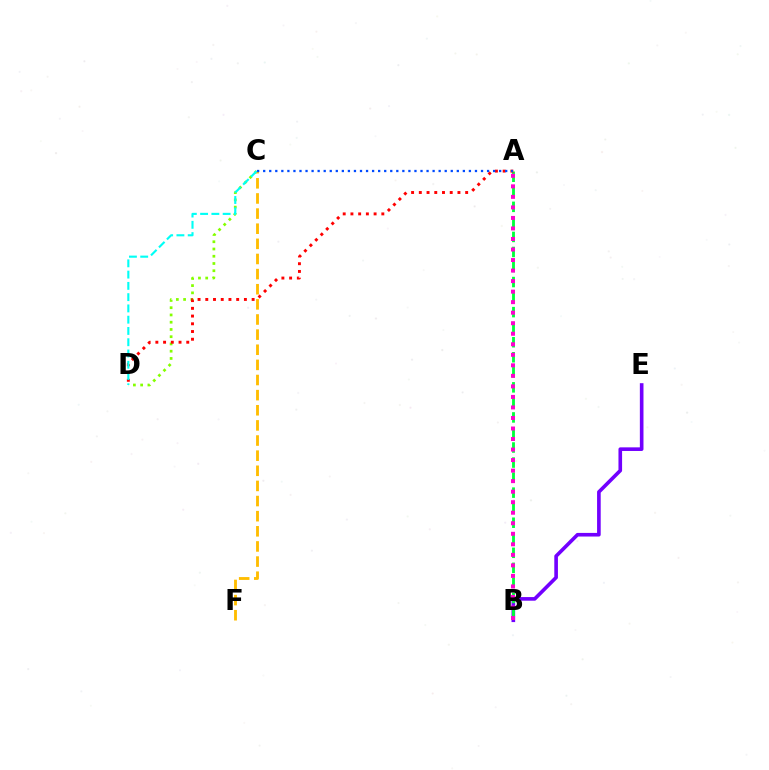{('B', 'E'): [{'color': '#7200ff', 'line_style': 'solid', 'thickness': 2.61}], ('A', 'B'): [{'color': '#00ff39', 'line_style': 'dashed', 'thickness': 2.04}, {'color': '#ff00cf', 'line_style': 'dotted', 'thickness': 2.86}], ('C', 'D'): [{'color': '#84ff00', 'line_style': 'dotted', 'thickness': 1.97}, {'color': '#00fff6', 'line_style': 'dashed', 'thickness': 1.53}], ('C', 'F'): [{'color': '#ffbd00', 'line_style': 'dashed', 'thickness': 2.06}], ('A', 'D'): [{'color': '#ff0000', 'line_style': 'dotted', 'thickness': 2.1}], ('A', 'C'): [{'color': '#004bff', 'line_style': 'dotted', 'thickness': 1.64}]}